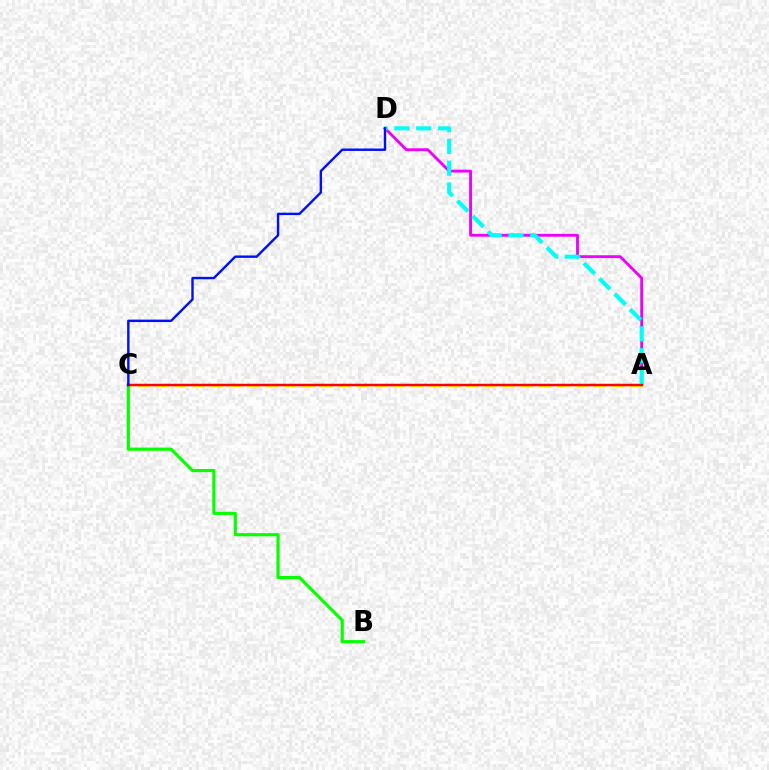{('A', 'D'): [{'color': '#ee00ff', 'line_style': 'solid', 'thickness': 2.05}, {'color': '#00fff6', 'line_style': 'dashed', 'thickness': 2.96}], ('A', 'C'): [{'color': '#fcf500', 'line_style': 'dashed', 'thickness': 2.47}, {'color': '#ff0000', 'line_style': 'solid', 'thickness': 1.75}], ('B', 'C'): [{'color': '#08ff00', 'line_style': 'solid', 'thickness': 2.28}], ('C', 'D'): [{'color': '#0010ff', 'line_style': 'solid', 'thickness': 1.74}]}